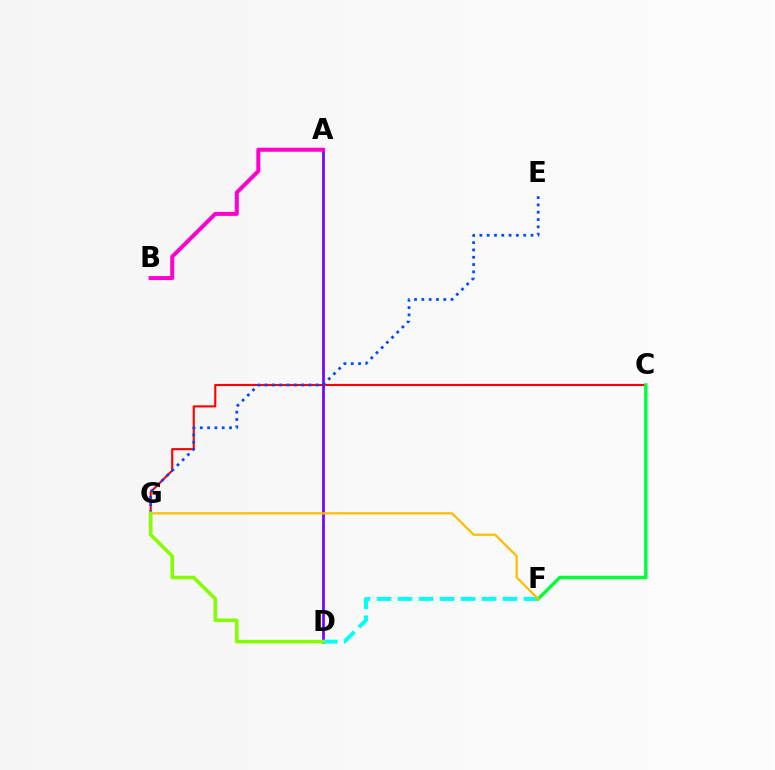{('C', 'G'): [{'color': '#ff0000', 'line_style': 'solid', 'thickness': 1.53}], ('A', 'D'): [{'color': '#7200ff', 'line_style': 'solid', 'thickness': 1.94}], ('E', 'G'): [{'color': '#004bff', 'line_style': 'dotted', 'thickness': 1.99}], ('D', 'F'): [{'color': '#00fff6', 'line_style': 'dashed', 'thickness': 2.85}], ('C', 'F'): [{'color': '#00ff39', 'line_style': 'solid', 'thickness': 2.46}], ('F', 'G'): [{'color': '#ffbd00', 'line_style': 'solid', 'thickness': 1.61}], ('D', 'G'): [{'color': '#84ff00', 'line_style': 'solid', 'thickness': 2.57}], ('A', 'B'): [{'color': '#ff00cf', 'line_style': 'solid', 'thickness': 2.89}]}